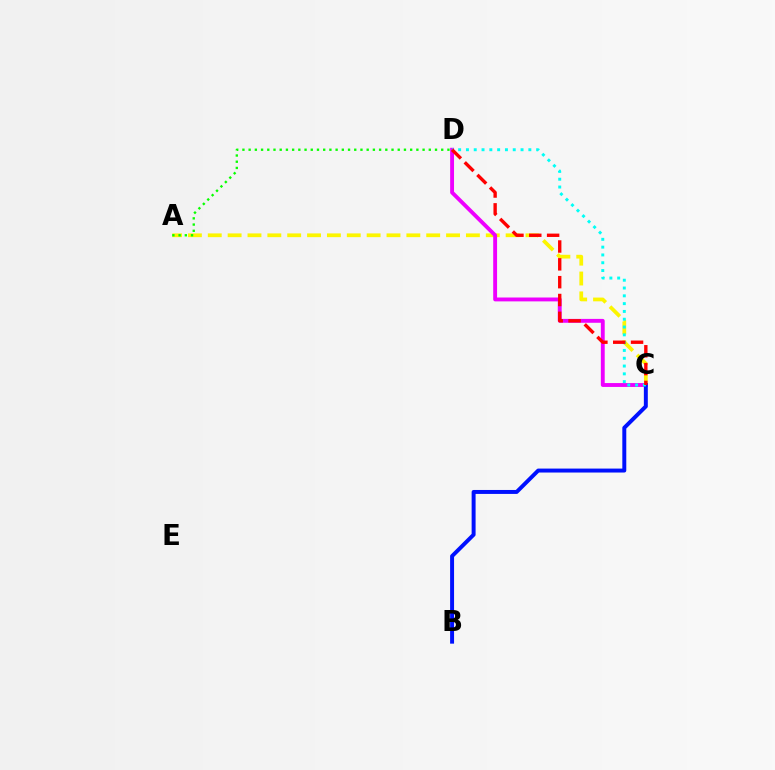{('A', 'C'): [{'color': '#fcf500', 'line_style': 'dashed', 'thickness': 2.7}], ('A', 'D'): [{'color': '#08ff00', 'line_style': 'dotted', 'thickness': 1.69}], ('C', 'D'): [{'color': '#ee00ff', 'line_style': 'solid', 'thickness': 2.79}, {'color': '#00fff6', 'line_style': 'dotted', 'thickness': 2.12}, {'color': '#ff0000', 'line_style': 'dashed', 'thickness': 2.42}], ('B', 'C'): [{'color': '#0010ff', 'line_style': 'solid', 'thickness': 2.85}]}